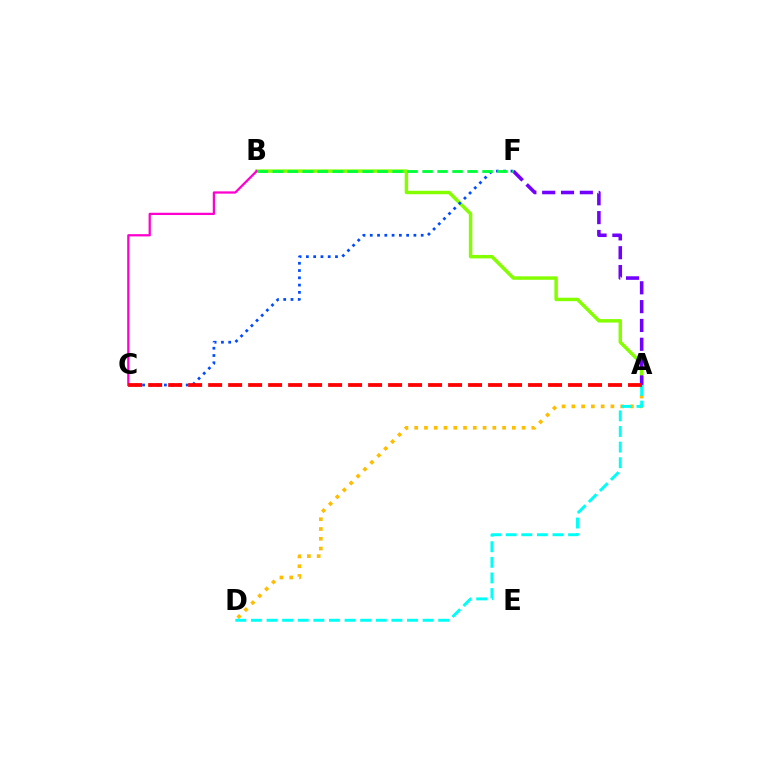{('A', 'B'): [{'color': '#84ff00', 'line_style': 'solid', 'thickness': 2.49}], ('A', 'D'): [{'color': '#ffbd00', 'line_style': 'dotted', 'thickness': 2.65}, {'color': '#00fff6', 'line_style': 'dashed', 'thickness': 2.12}], ('A', 'F'): [{'color': '#7200ff', 'line_style': 'dashed', 'thickness': 2.56}], ('C', 'F'): [{'color': '#004bff', 'line_style': 'dotted', 'thickness': 1.98}], ('B', 'C'): [{'color': '#ff00cf', 'line_style': 'solid', 'thickness': 1.63}], ('B', 'F'): [{'color': '#00ff39', 'line_style': 'dashed', 'thickness': 2.04}], ('A', 'C'): [{'color': '#ff0000', 'line_style': 'dashed', 'thickness': 2.72}]}